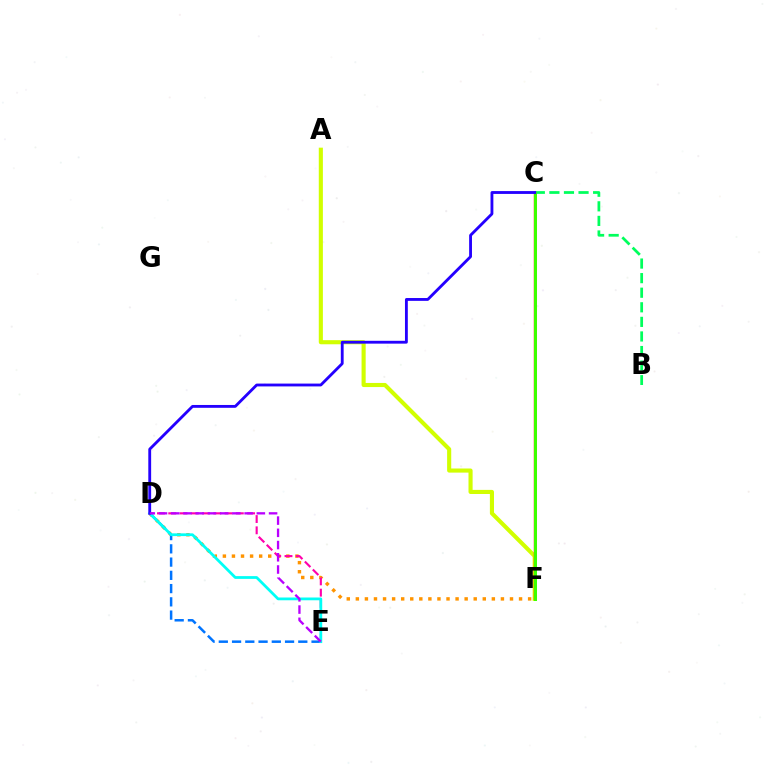{('A', 'F'): [{'color': '#d1ff00', 'line_style': 'solid', 'thickness': 2.96}], ('D', 'F'): [{'color': '#ff9400', 'line_style': 'dotted', 'thickness': 2.46}], ('B', 'C'): [{'color': '#00ff5c', 'line_style': 'dashed', 'thickness': 1.98}], ('D', 'E'): [{'color': '#ff00ac', 'line_style': 'dashed', 'thickness': 1.53}, {'color': '#0074ff', 'line_style': 'dashed', 'thickness': 1.8}, {'color': '#00fff6', 'line_style': 'solid', 'thickness': 1.99}, {'color': '#b900ff', 'line_style': 'dashed', 'thickness': 1.66}], ('C', 'F'): [{'color': '#ff0000', 'line_style': 'solid', 'thickness': 1.72}, {'color': '#3dff00', 'line_style': 'solid', 'thickness': 2.17}], ('C', 'D'): [{'color': '#2500ff', 'line_style': 'solid', 'thickness': 2.04}]}